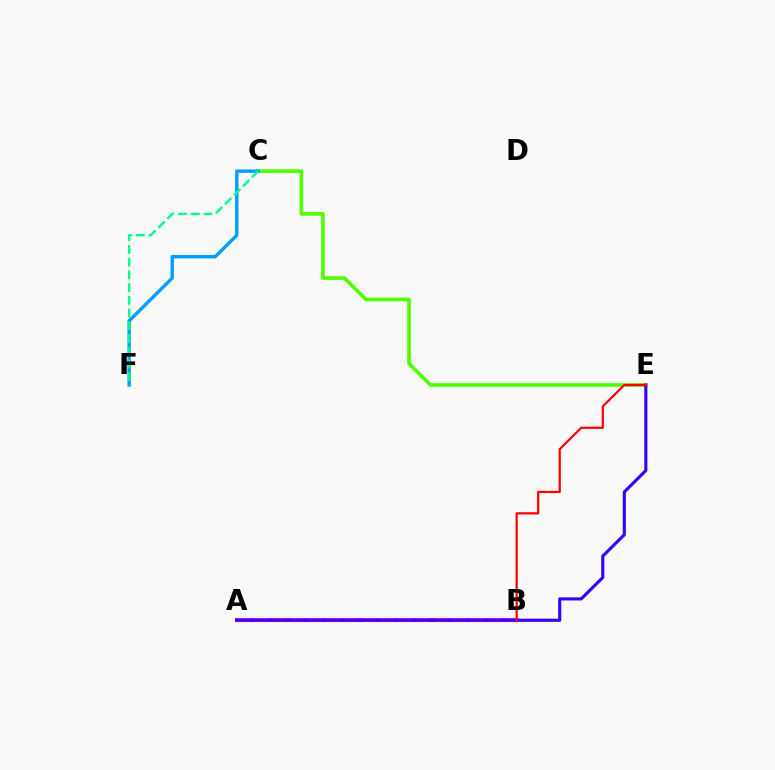{('C', 'E'): [{'color': '#4fff00', 'line_style': 'solid', 'thickness': 2.62}], ('A', 'B'): [{'color': '#ff00ed', 'line_style': 'solid', 'thickness': 2.95}, {'color': '#ffd500', 'line_style': 'dashed', 'thickness': 2.43}], ('C', 'F'): [{'color': '#009eff', 'line_style': 'solid', 'thickness': 2.43}, {'color': '#00ff86', 'line_style': 'dashed', 'thickness': 1.73}], ('A', 'E'): [{'color': '#3700ff', 'line_style': 'solid', 'thickness': 2.25}], ('B', 'E'): [{'color': '#ff0000', 'line_style': 'solid', 'thickness': 1.6}]}